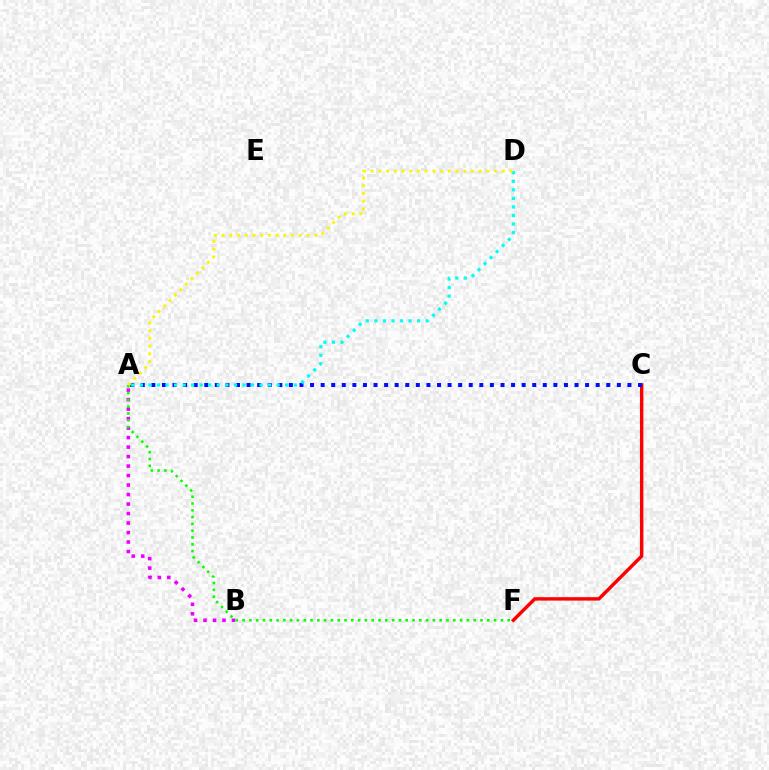{('A', 'B'): [{'color': '#ee00ff', 'line_style': 'dotted', 'thickness': 2.58}], ('C', 'F'): [{'color': '#ff0000', 'line_style': 'solid', 'thickness': 2.46}], ('A', 'C'): [{'color': '#0010ff', 'line_style': 'dotted', 'thickness': 2.87}], ('A', 'D'): [{'color': '#00fff6', 'line_style': 'dotted', 'thickness': 2.32}, {'color': '#fcf500', 'line_style': 'dotted', 'thickness': 2.1}], ('A', 'F'): [{'color': '#08ff00', 'line_style': 'dotted', 'thickness': 1.85}]}